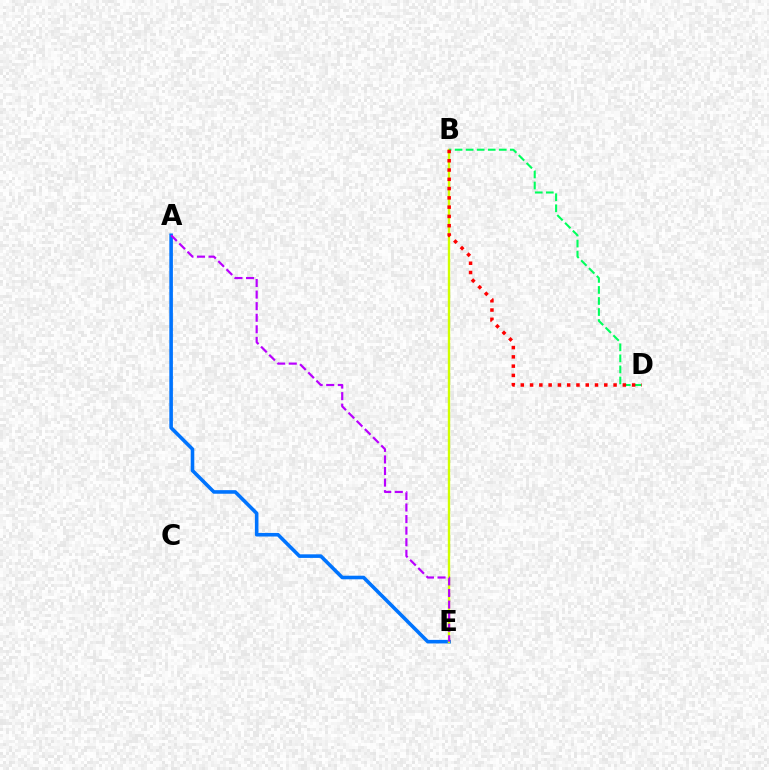{('A', 'E'): [{'color': '#0074ff', 'line_style': 'solid', 'thickness': 2.58}, {'color': '#b900ff', 'line_style': 'dashed', 'thickness': 1.57}], ('B', 'E'): [{'color': '#d1ff00', 'line_style': 'solid', 'thickness': 1.7}], ('B', 'D'): [{'color': '#00ff5c', 'line_style': 'dashed', 'thickness': 1.5}, {'color': '#ff0000', 'line_style': 'dotted', 'thickness': 2.52}]}